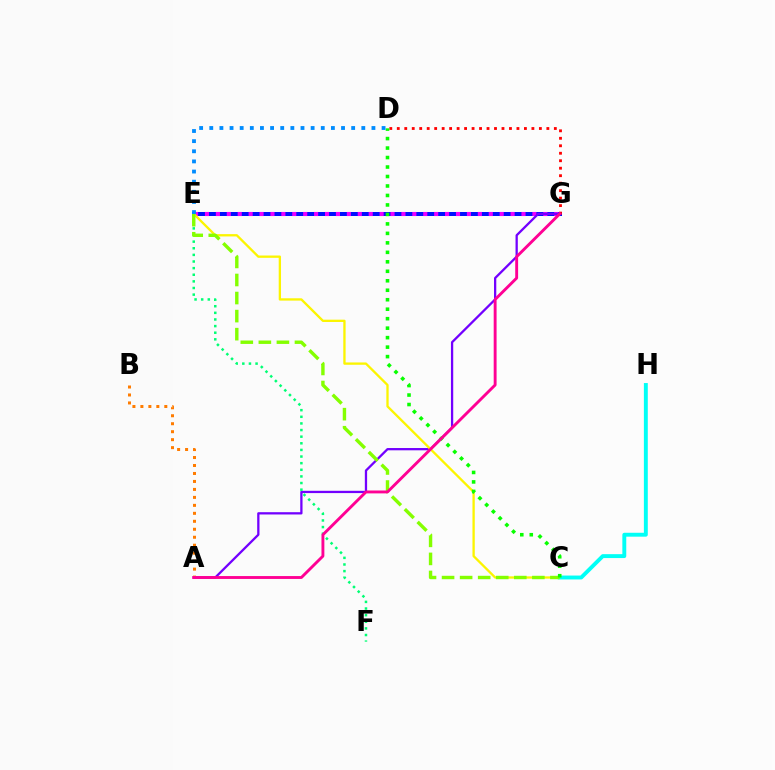{('E', 'G'): [{'color': '#0010ff', 'line_style': 'solid', 'thickness': 2.87}, {'color': '#ee00ff', 'line_style': 'dotted', 'thickness': 2.97}], ('A', 'G'): [{'color': '#7200ff', 'line_style': 'solid', 'thickness': 1.64}, {'color': '#ff0094', 'line_style': 'solid', 'thickness': 2.08}], ('E', 'F'): [{'color': '#00ff74', 'line_style': 'dotted', 'thickness': 1.8}], ('D', 'G'): [{'color': '#ff0000', 'line_style': 'dotted', 'thickness': 2.03}], ('C', 'E'): [{'color': '#fcf500', 'line_style': 'solid', 'thickness': 1.67}, {'color': '#84ff00', 'line_style': 'dashed', 'thickness': 2.45}], ('C', 'H'): [{'color': '#00fff6', 'line_style': 'solid', 'thickness': 2.81}], ('A', 'B'): [{'color': '#ff7c00', 'line_style': 'dotted', 'thickness': 2.17}], ('C', 'D'): [{'color': '#08ff00', 'line_style': 'dotted', 'thickness': 2.58}], ('D', 'E'): [{'color': '#008cff', 'line_style': 'dotted', 'thickness': 2.75}]}